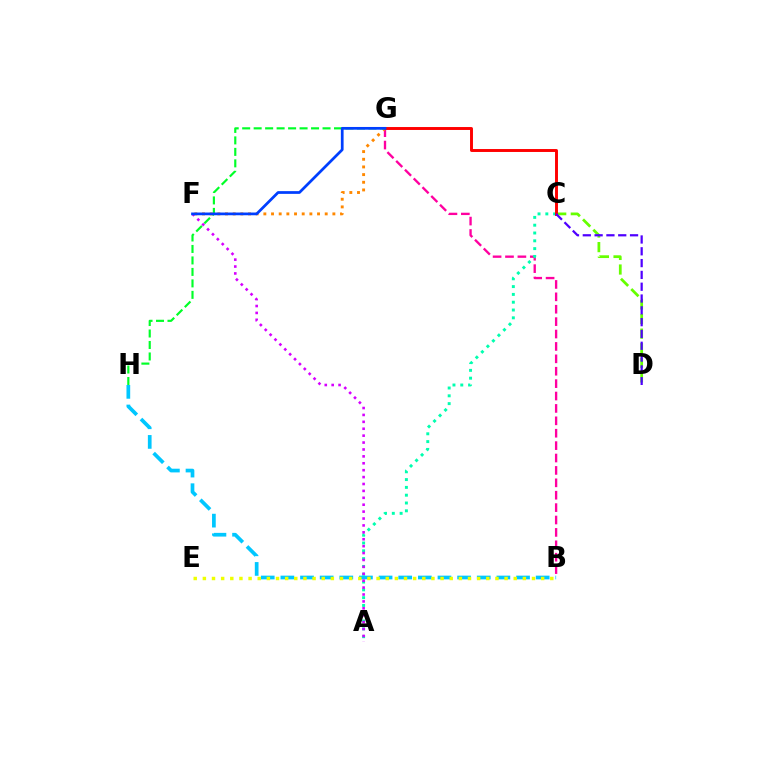{('B', 'G'): [{'color': '#ff00a0', 'line_style': 'dashed', 'thickness': 1.68}], ('C', 'D'): [{'color': '#66ff00', 'line_style': 'dashed', 'thickness': 1.98}, {'color': '#4f00ff', 'line_style': 'dashed', 'thickness': 1.6}], ('A', 'C'): [{'color': '#00ffaf', 'line_style': 'dotted', 'thickness': 2.12}], ('B', 'H'): [{'color': '#00c7ff', 'line_style': 'dashed', 'thickness': 2.67}], ('B', 'E'): [{'color': '#eeff00', 'line_style': 'dotted', 'thickness': 2.48}], ('F', 'G'): [{'color': '#ff8800', 'line_style': 'dotted', 'thickness': 2.08}, {'color': '#003fff', 'line_style': 'solid', 'thickness': 1.97}], ('A', 'F'): [{'color': '#d600ff', 'line_style': 'dotted', 'thickness': 1.88}], ('C', 'G'): [{'color': '#ff0000', 'line_style': 'solid', 'thickness': 2.11}], ('G', 'H'): [{'color': '#00ff27', 'line_style': 'dashed', 'thickness': 1.56}]}